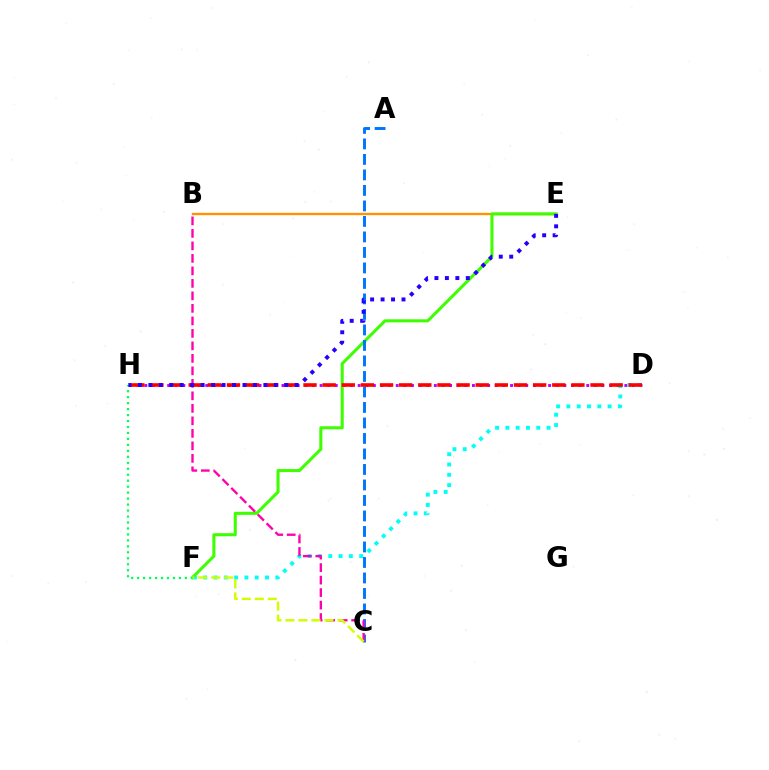{('B', 'E'): [{'color': '#ff9400', 'line_style': 'solid', 'thickness': 1.69}], ('D', 'H'): [{'color': '#b900ff', 'line_style': 'dotted', 'thickness': 2.07}, {'color': '#ff0000', 'line_style': 'dashed', 'thickness': 2.6}], ('D', 'F'): [{'color': '#00fff6', 'line_style': 'dotted', 'thickness': 2.8}], ('E', 'F'): [{'color': '#3dff00', 'line_style': 'solid', 'thickness': 2.19}], ('A', 'C'): [{'color': '#0074ff', 'line_style': 'dashed', 'thickness': 2.11}], ('B', 'C'): [{'color': '#ff00ac', 'line_style': 'dashed', 'thickness': 1.7}], ('F', 'H'): [{'color': '#00ff5c', 'line_style': 'dotted', 'thickness': 1.62}], ('E', 'H'): [{'color': '#2500ff', 'line_style': 'dotted', 'thickness': 2.84}], ('C', 'F'): [{'color': '#d1ff00', 'line_style': 'dashed', 'thickness': 1.77}]}